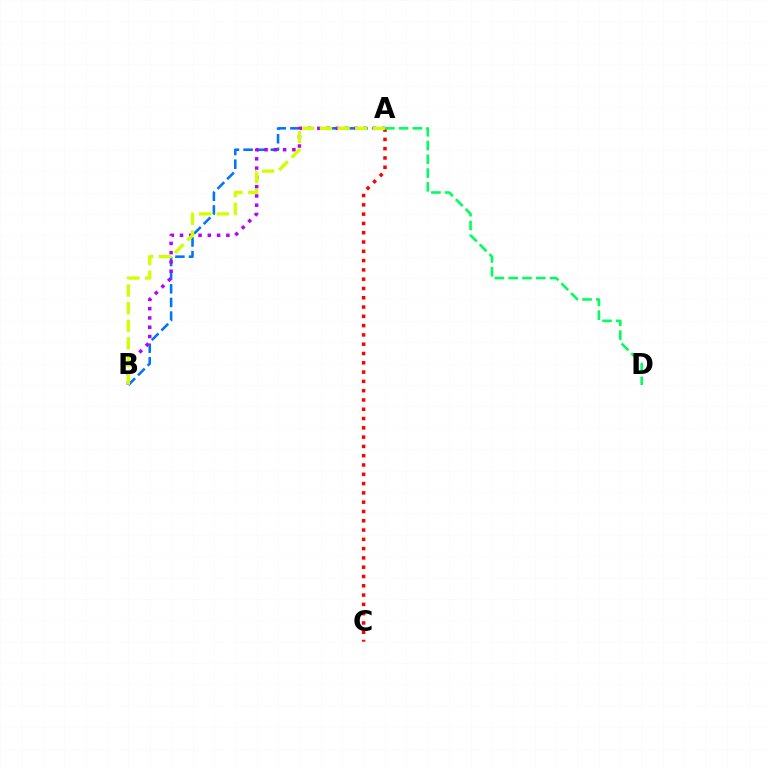{('A', 'B'): [{'color': '#0074ff', 'line_style': 'dashed', 'thickness': 1.85}, {'color': '#b900ff', 'line_style': 'dotted', 'thickness': 2.52}, {'color': '#d1ff00', 'line_style': 'dashed', 'thickness': 2.39}], ('A', 'C'): [{'color': '#ff0000', 'line_style': 'dotted', 'thickness': 2.52}], ('A', 'D'): [{'color': '#00ff5c', 'line_style': 'dashed', 'thickness': 1.87}]}